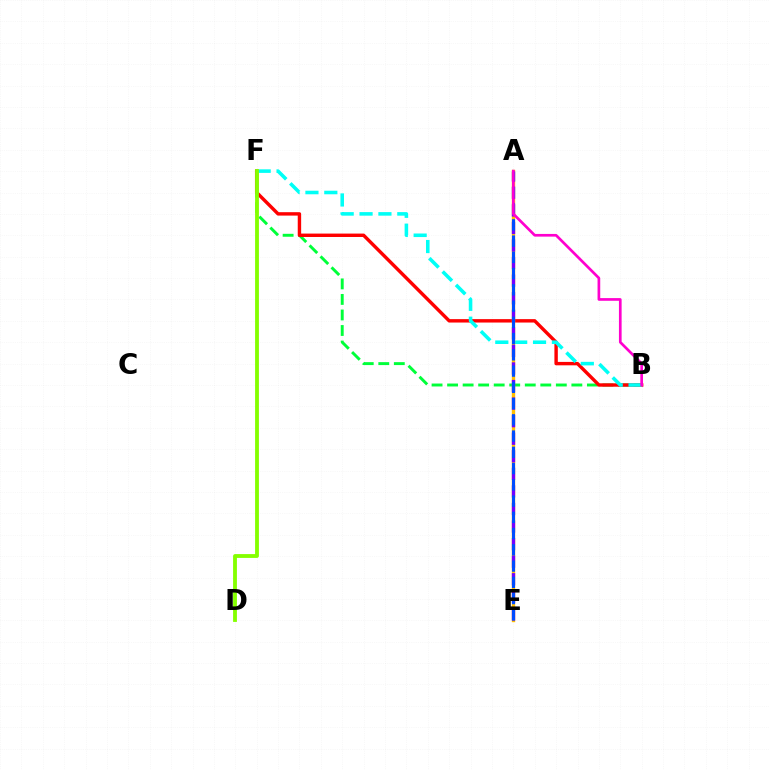{('B', 'F'): [{'color': '#00ff39', 'line_style': 'dashed', 'thickness': 2.11}, {'color': '#ff0000', 'line_style': 'solid', 'thickness': 2.45}, {'color': '#00fff6', 'line_style': 'dashed', 'thickness': 2.56}], ('A', 'E'): [{'color': '#ffbd00', 'line_style': 'solid', 'thickness': 2.43}, {'color': '#7200ff', 'line_style': 'dashed', 'thickness': 2.39}, {'color': '#004bff', 'line_style': 'dashed', 'thickness': 2.21}], ('D', 'F'): [{'color': '#84ff00', 'line_style': 'solid', 'thickness': 2.75}], ('A', 'B'): [{'color': '#ff00cf', 'line_style': 'solid', 'thickness': 1.94}]}